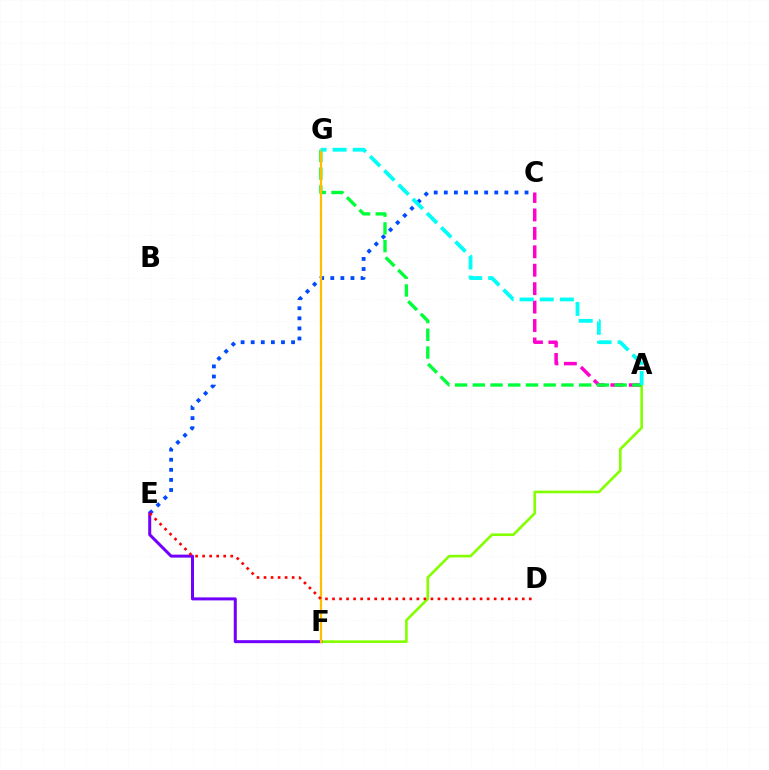{('A', 'C'): [{'color': '#ff00cf', 'line_style': 'dashed', 'thickness': 2.5}], ('C', 'E'): [{'color': '#004bff', 'line_style': 'dotted', 'thickness': 2.74}], ('A', 'F'): [{'color': '#84ff00', 'line_style': 'solid', 'thickness': 1.9}], ('E', 'F'): [{'color': '#7200ff', 'line_style': 'solid', 'thickness': 2.16}], ('A', 'G'): [{'color': '#00ff39', 'line_style': 'dashed', 'thickness': 2.41}, {'color': '#00fff6', 'line_style': 'dashed', 'thickness': 2.73}], ('F', 'G'): [{'color': '#ffbd00', 'line_style': 'solid', 'thickness': 1.62}], ('D', 'E'): [{'color': '#ff0000', 'line_style': 'dotted', 'thickness': 1.91}]}